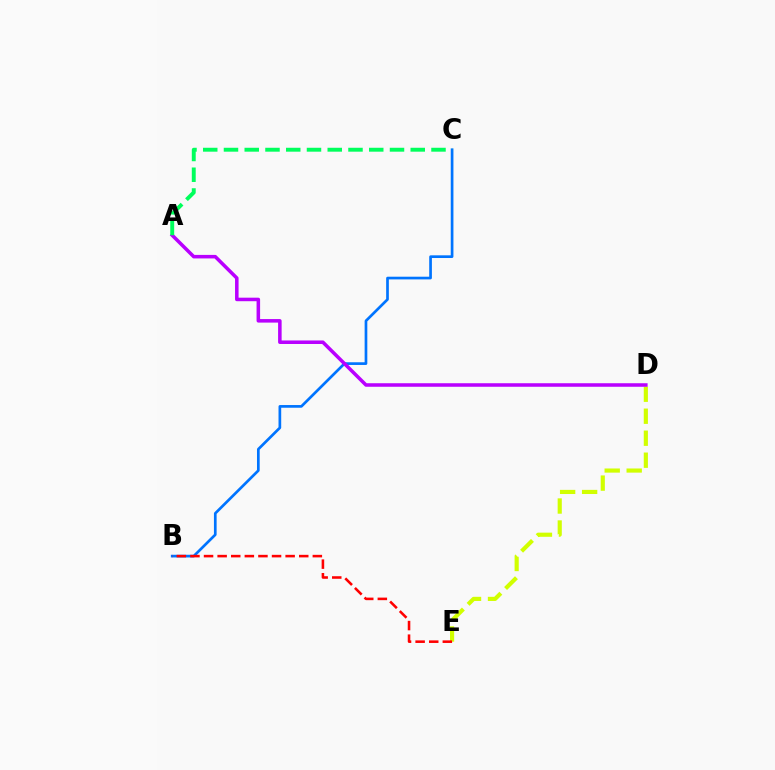{('D', 'E'): [{'color': '#d1ff00', 'line_style': 'dashed', 'thickness': 2.99}], ('B', 'C'): [{'color': '#0074ff', 'line_style': 'solid', 'thickness': 1.94}], ('B', 'E'): [{'color': '#ff0000', 'line_style': 'dashed', 'thickness': 1.85}], ('A', 'D'): [{'color': '#b900ff', 'line_style': 'solid', 'thickness': 2.54}], ('A', 'C'): [{'color': '#00ff5c', 'line_style': 'dashed', 'thickness': 2.82}]}